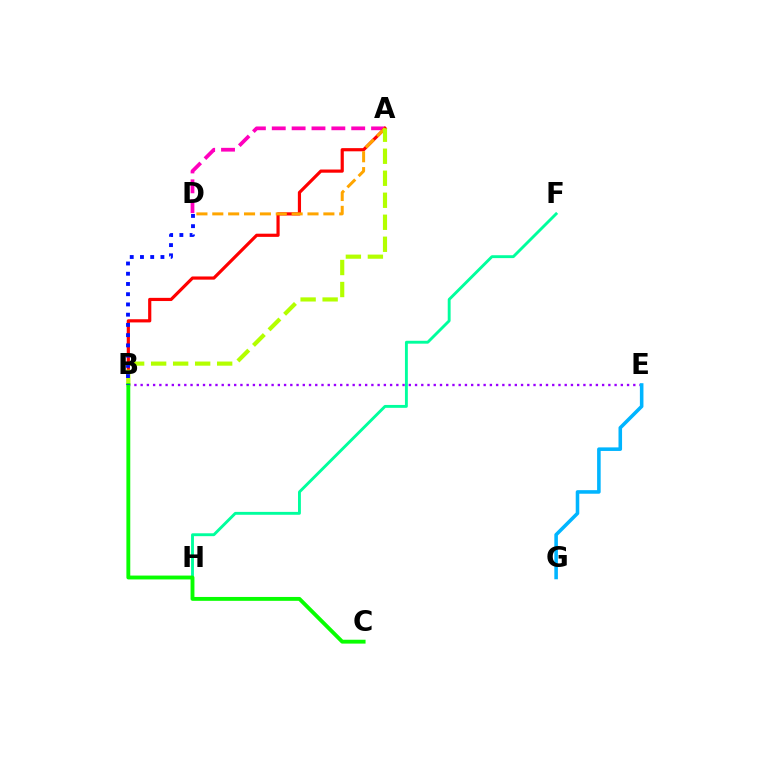{('B', 'E'): [{'color': '#9b00ff', 'line_style': 'dotted', 'thickness': 1.69}], ('A', 'D'): [{'color': '#ff00bd', 'line_style': 'dashed', 'thickness': 2.7}, {'color': '#ffa500', 'line_style': 'dashed', 'thickness': 2.16}], ('A', 'B'): [{'color': '#ff0000', 'line_style': 'solid', 'thickness': 2.29}, {'color': '#b3ff00', 'line_style': 'dashed', 'thickness': 2.99}], ('F', 'H'): [{'color': '#00ff9d', 'line_style': 'solid', 'thickness': 2.08}], ('E', 'G'): [{'color': '#00b5ff', 'line_style': 'solid', 'thickness': 2.57}], ('B', 'C'): [{'color': '#08ff00', 'line_style': 'solid', 'thickness': 2.78}], ('B', 'D'): [{'color': '#0010ff', 'line_style': 'dotted', 'thickness': 2.78}]}